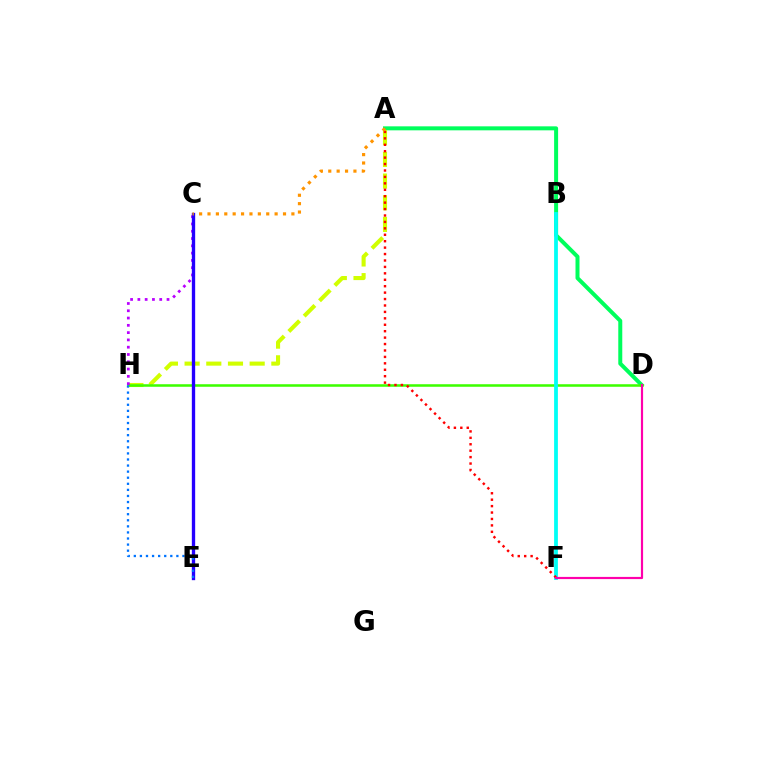{('A', 'D'): [{'color': '#00ff5c', 'line_style': 'solid', 'thickness': 2.88}], ('A', 'H'): [{'color': '#d1ff00', 'line_style': 'dashed', 'thickness': 2.95}], ('D', 'H'): [{'color': '#3dff00', 'line_style': 'solid', 'thickness': 1.83}], ('C', 'H'): [{'color': '#b900ff', 'line_style': 'dotted', 'thickness': 1.98}], ('C', 'E'): [{'color': '#2500ff', 'line_style': 'solid', 'thickness': 2.4}], ('E', 'H'): [{'color': '#0074ff', 'line_style': 'dotted', 'thickness': 1.65}], ('B', 'F'): [{'color': '#00fff6', 'line_style': 'solid', 'thickness': 2.72}], ('A', 'F'): [{'color': '#ff0000', 'line_style': 'dotted', 'thickness': 1.75}], ('D', 'F'): [{'color': '#ff00ac', 'line_style': 'solid', 'thickness': 1.57}], ('A', 'C'): [{'color': '#ff9400', 'line_style': 'dotted', 'thickness': 2.28}]}